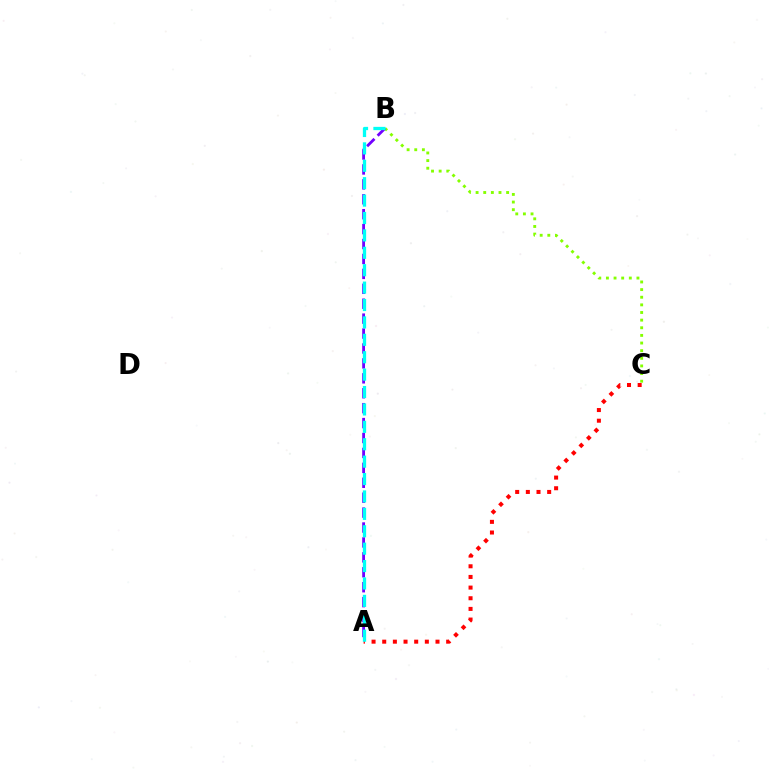{('B', 'C'): [{'color': '#84ff00', 'line_style': 'dotted', 'thickness': 2.07}], ('A', 'C'): [{'color': '#ff0000', 'line_style': 'dotted', 'thickness': 2.9}], ('A', 'B'): [{'color': '#7200ff', 'line_style': 'dashed', 'thickness': 2.03}, {'color': '#00fff6', 'line_style': 'dashed', 'thickness': 2.36}]}